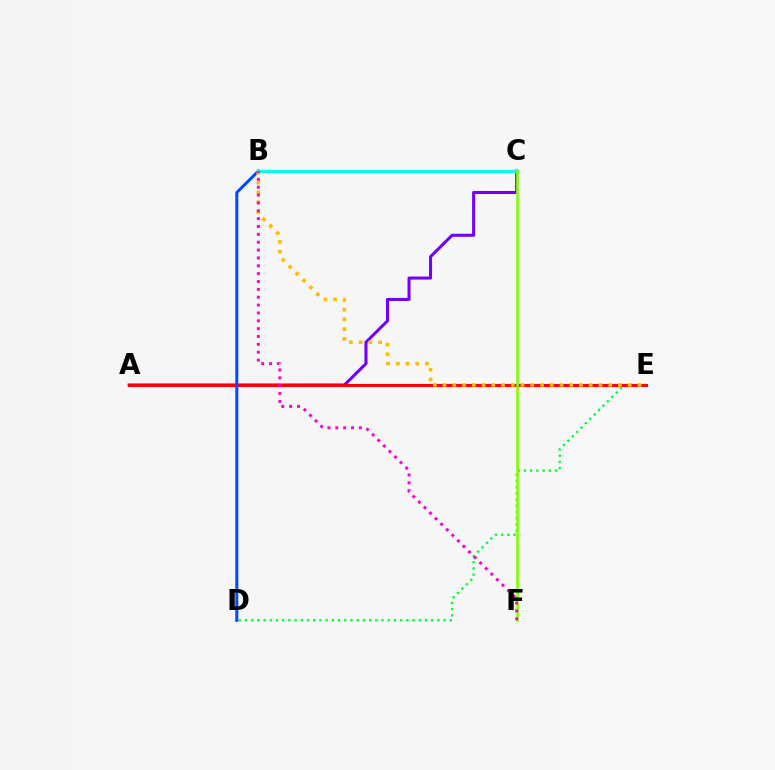{('D', 'E'): [{'color': '#00ff39', 'line_style': 'dotted', 'thickness': 1.69}], ('A', 'C'): [{'color': '#7200ff', 'line_style': 'solid', 'thickness': 2.19}], ('A', 'E'): [{'color': '#ff0000', 'line_style': 'solid', 'thickness': 2.2}], ('B', 'D'): [{'color': '#004bff', 'line_style': 'solid', 'thickness': 2.19}], ('B', 'C'): [{'color': '#00fff6', 'line_style': 'solid', 'thickness': 2.4}], ('C', 'F'): [{'color': '#84ff00', 'line_style': 'solid', 'thickness': 1.88}], ('B', 'E'): [{'color': '#ffbd00', 'line_style': 'dotted', 'thickness': 2.65}], ('B', 'F'): [{'color': '#ff00cf', 'line_style': 'dotted', 'thickness': 2.14}]}